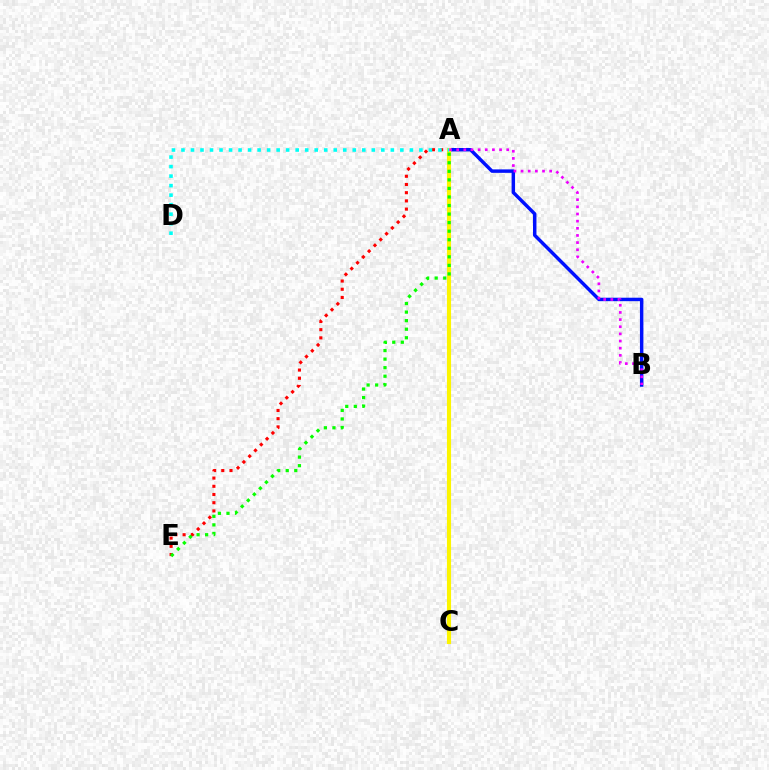{('A', 'E'): [{'color': '#ff0000', 'line_style': 'dotted', 'thickness': 2.23}, {'color': '#08ff00', 'line_style': 'dotted', 'thickness': 2.32}], ('A', 'B'): [{'color': '#0010ff', 'line_style': 'solid', 'thickness': 2.48}, {'color': '#ee00ff', 'line_style': 'dotted', 'thickness': 1.94}], ('A', 'C'): [{'color': '#fcf500', 'line_style': 'solid', 'thickness': 2.97}], ('A', 'D'): [{'color': '#00fff6', 'line_style': 'dotted', 'thickness': 2.59}]}